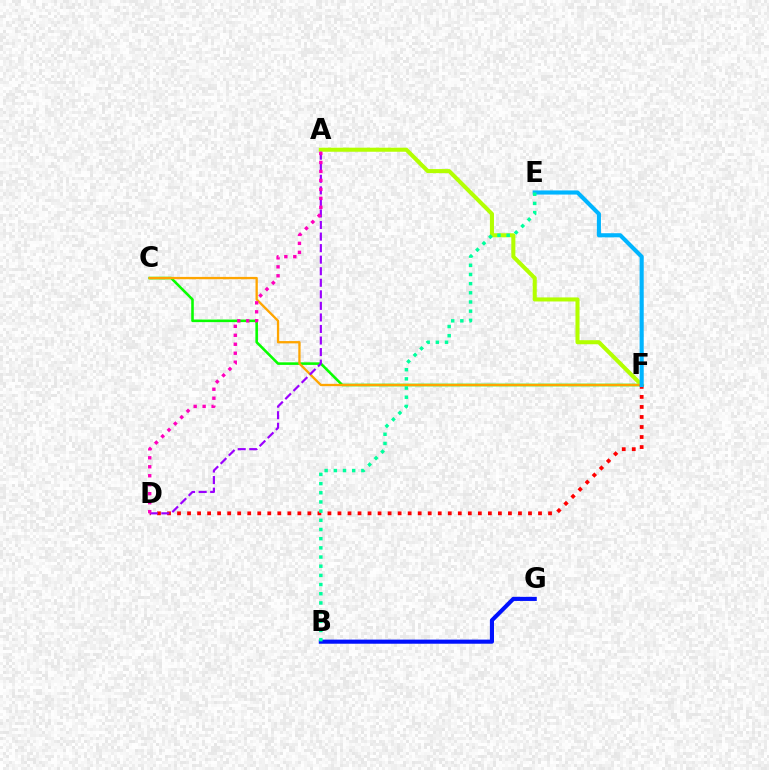{('C', 'F'): [{'color': '#08ff00', 'line_style': 'solid', 'thickness': 1.86}, {'color': '#ffa500', 'line_style': 'solid', 'thickness': 1.66}], ('A', 'F'): [{'color': '#b3ff00', 'line_style': 'solid', 'thickness': 2.92}], ('D', 'F'): [{'color': '#ff0000', 'line_style': 'dotted', 'thickness': 2.72}], ('E', 'F'): [{'color': '#00b5ff', 'line_style': 'solid', 'thickness': 2.96}], ('A', 'D'): [{'color': '#9b00ff', 'line_style': 'dashed', 'thickness': 1.57}, {'color': '#ff00bd', 'line_style': 'dotted', 'thickness': 2.44}], ('B', 'G'): [{'color': '#0010ff', 'line_style': 'solid', 'thickness': 2.95}], ('B', 'E'): [{'color': '#00ff9d', 'line_style': 'dotted', 'thickness': 2.49}]}